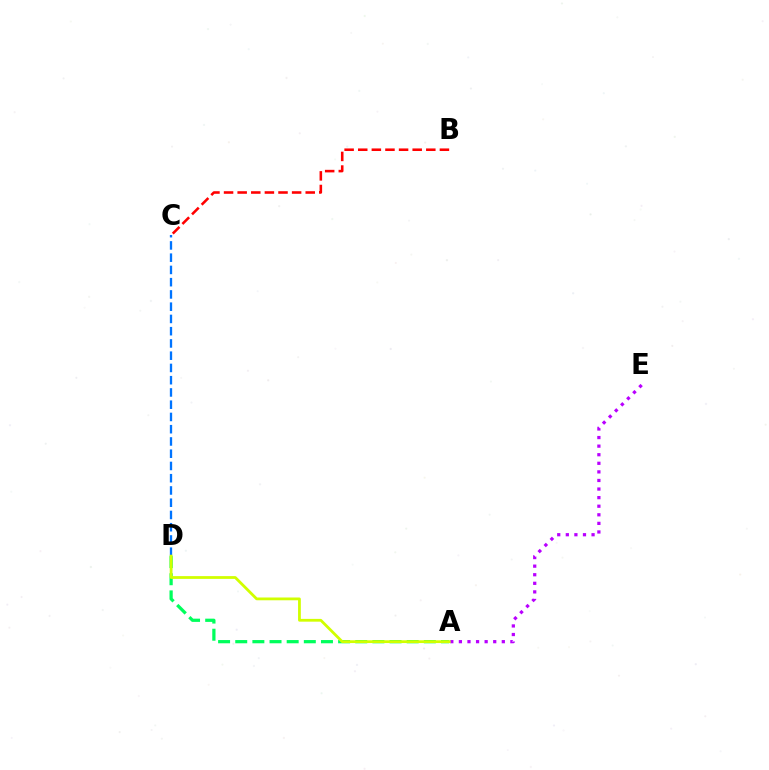{('C', 'D'): [{'color': '#0074ff', 'line_style': 'dashed', 'thickness': 1.66}], ('B', 'C'): [{'color': '#ff0000', 'line_style': 'dashed', 'thickness': 1.85}], ('A', 'D'): [{'color': '#00ff5c', 'line_style': 'dashed', 'thickness': 2.33}, {'color': '#d1ff00', 'line_style': 'solid', 'thickness': 2.0}], ('A', 'E'): [{'color': '#b900ff', 'line_style': 'dotted', 'thickness': 2.33}]}